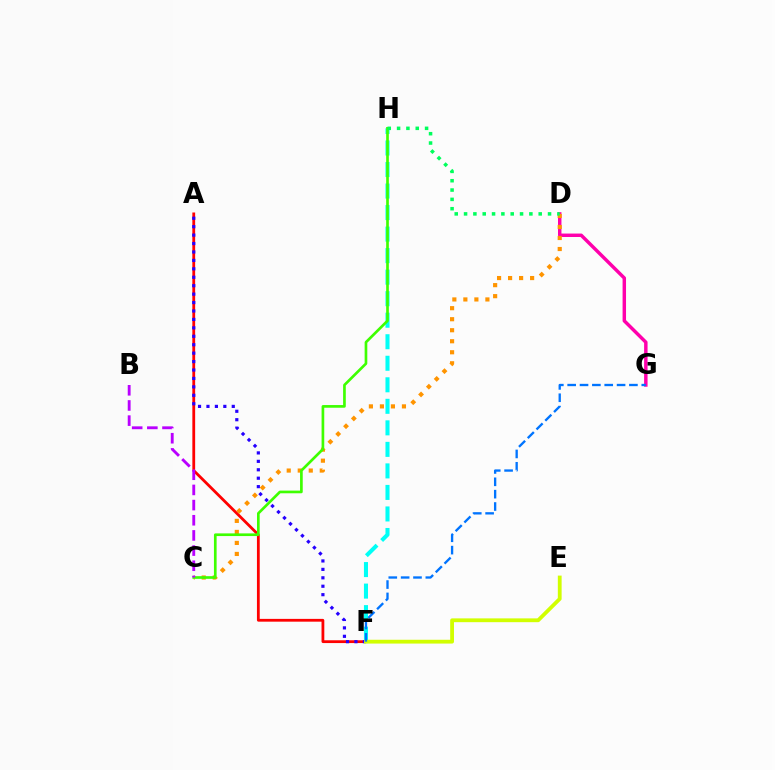{('D', 'G'): [{'color': '#ff00ac', 'line_style': 'solid', 'thickness': 2.48}], ('A', 'F'): [{'color': '#ff0000', 'line_style': 'solid', 'thickness': 2.01}, {'color': '#2500ff', 'line_style': 'dotted', 'thickness': 2.29}], ('F', 'H'): [{'color': '#00fff6', 'line_style': 'dashed', 'thickness': 2.92}], ('C', 'D'): [{'color': '#ff9400', 'line_style': 'dotted', 'thickness': 2.99}], ('C', 'H'): [{'color': '#3dff00', 'line_style': 'solid', 'thickness': 1.92}], ('B', 'C'): [{'color': '#b900ff', 'line_style': 'dashed', 'thickness': 2.06}], ('E', 'F'): [{'color': '#d1ff00', 'line_style': 'solid', 'thickness': 2.73}], ('D', 'H'): [{'color': '#00ff5c', 'line_style': 'dotted', 'thickness': 2.54}], ('F', 'G'): [{'color': '#0074ff', 'line_style': 'dashed', 'thickness': 1.68}]}